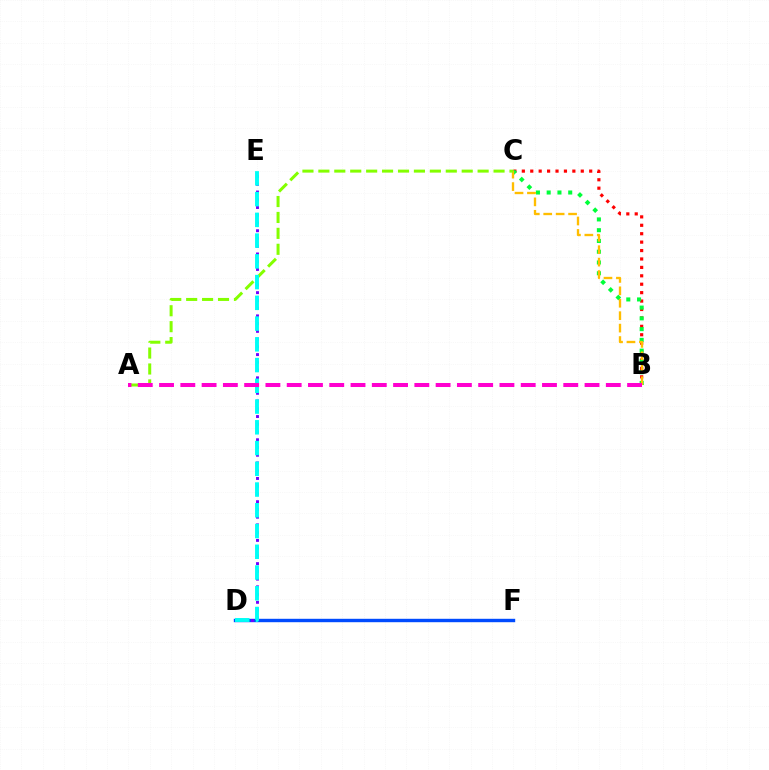{('D', 'F'): [{'color': '#004bff', 'line_style': 'solid', 'thickness': 2.45}], ('B', 'C'): [{'color': '#ff0000', 'line_style': 'dotted', 'thickness': 2.29}, {'color': '#00ff39', 'line_style': 'dotted', 'thickness': 2.93}, {'color': '#ffbd00', 'line_style': 'dashed', 'thickness': 1.69}], ('D', 'E'): [{'color': '#7200ff', 'line_style': 'dotted', 'thickness': 2.1}, {'color': '#00fff6', 'line_style': 'dashed', 'thickness': 2.82}], ('A', 'C'): [{'color': '#84ff00', 'line_style': 'dashed', 'thickness': 2.16}], ('A', 'B'): [{'color': '#ff00cf', 'line_style': 'dashed', 'thickness': 2.89}]}